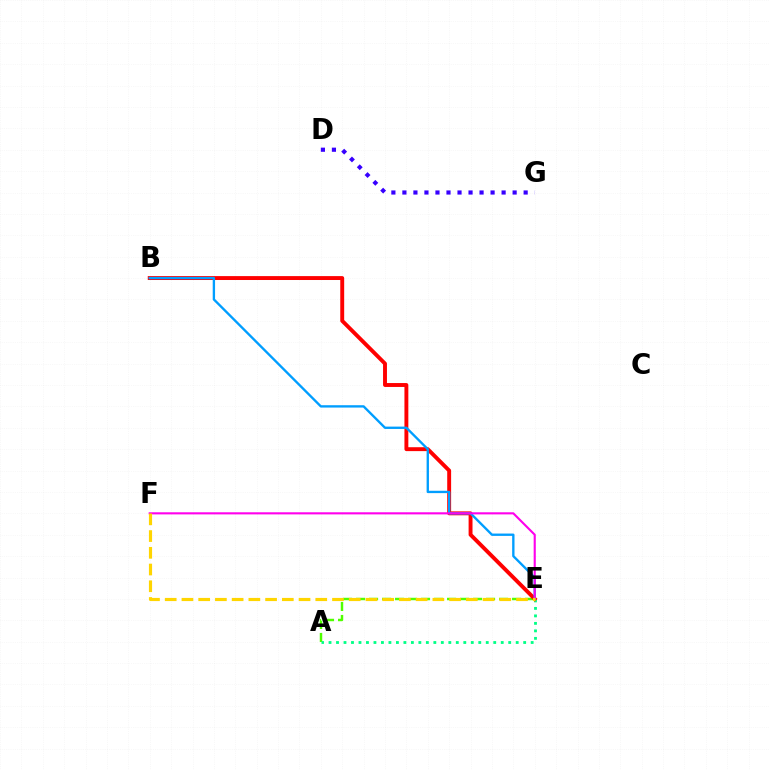{('A', 'E'): [{'color': '#4fff00', 'line_style': 'dashed', 'thickness': 1.77}, {'color': '#00ff86', 'line_style': 'dotted', 'thickness': 2.03}], ('B', 'E'): [{'color': '#ff0000', 'line_style': 'solid', 'thickness': 2.81}, {'color': '#009eff', 'line_style': 'solid', 'thickness': 1.69}], ('E', 'F'): [{'color': '#ff00ed', 'line_style': 'solid', 'thickness': 1.52}, {'color': '#ffd500', 'line_style': 'dashed', 'thickness': 2.27}], ('D', 'G'): [{'color': '#3700ff', 'line_style': 'dotted', 'thickness': 3.0}]}